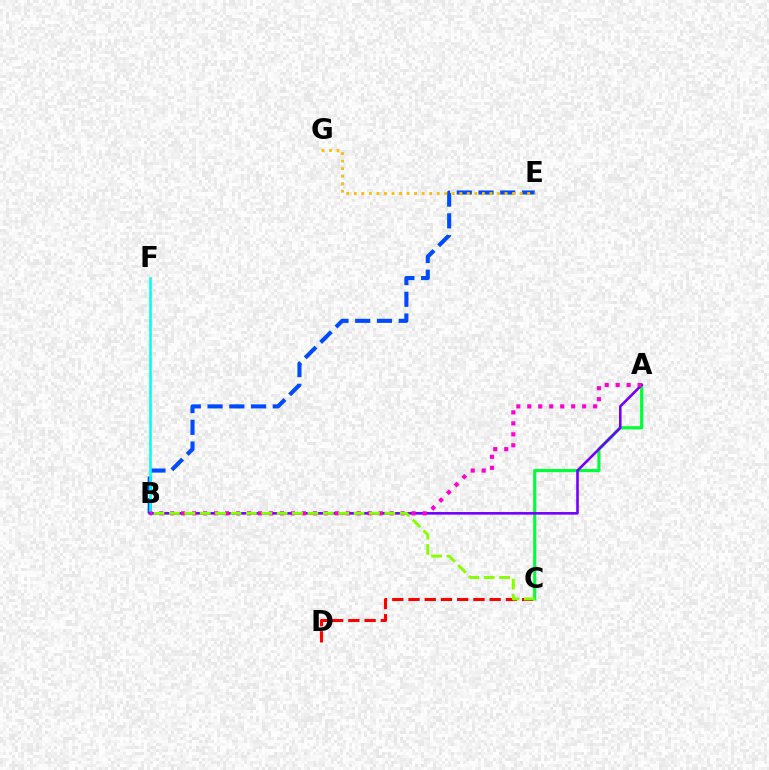{('A', 'C'): [{'color': '#00ff39', 'line_style': 'solid', 'thickness': 2.26}], ('B', 'E'): [{'color': '#004bff', 'line_style': 'dashed', 'thickness': 2.95}], ('B', 'F'): [{'color': '#00fff6', 'line_style': 'solid', 'thickness': 1.88}], ('A', 'B'): [{'color': '#7200ff', 'line_style': 'solid', 'thickness': 1.87}, {'color': '#ff00cf', 'line_style': 'dotted', 'thickness': 2.98}], ('C', 'D'): [{'color': '#ff0000', 'line_style': 'dashed', 'thickness': 2.2}], ('E', 'G'): [{'color': '#ffbd00', 'line_style': 'dotted', 'thickness': 2.05}], ('B', 'C'): [{'color': '#84ff00', 'line_style': 'dashed', 'thickness': 2.09}]}